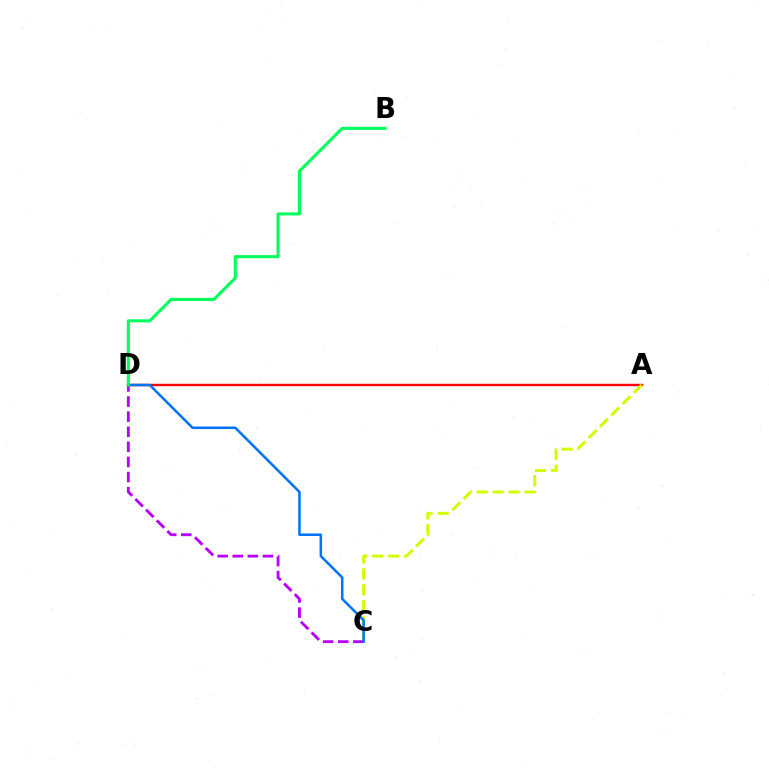{('A', 'D'): [{'color': '#ff0000', 'line_style': 'solid', 'thickness': 1.76}], ('A', 'C'): [{'color': '#d1ff00', 'line_style': 'dashed', 'thickness': 2.17}], ('C', 'D'): [{'color': '#b900ff', 'line_style': 'dashed', 'thickness': 2.05}, {'color': '#0074ff', 'line_style': 'solid', 'thickness': 1.82}], ('B', 'D'): [{'color': '#00ff5c', 'line_style': 'solid', 'thickness': 2.21}]}